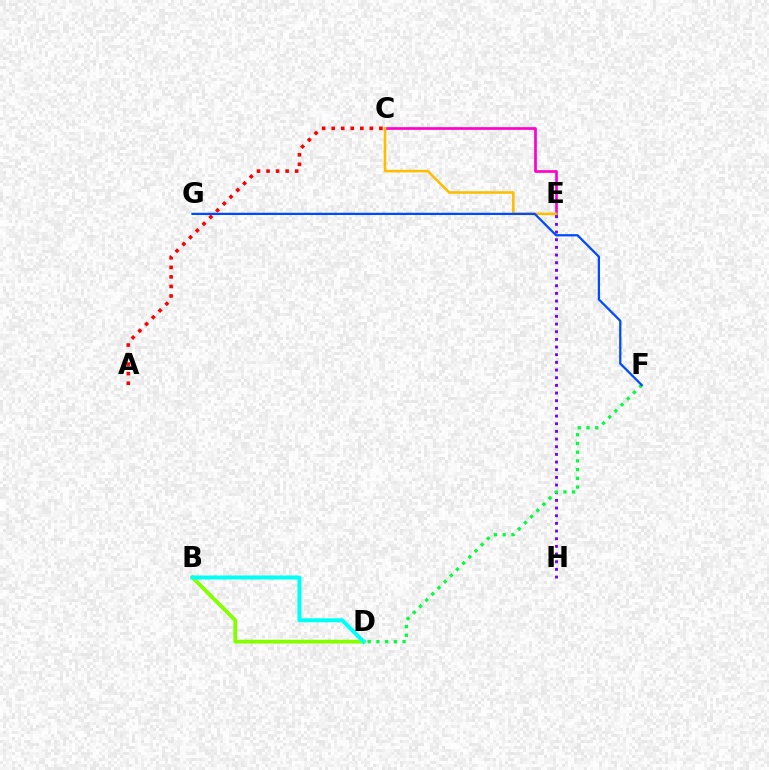{('A', 'C'): [{'color': '#ff0000', 'line_style': 'dotted', 'thickness': 2.59}], ('C', 'E'): [{'color': '#ff00cf', 'line_style': 'solid', 'thickness': 1.94}, {'color': '#ffbd00', 'line_style': 'solid', 'thickness': 1.85}], ('B', 'D'): [{'color': '#84ff00', 'line_style': 'solid', 'thickness': 2.73}, {'color': '#00fff6', 'line_style': 'solid', 'thickness': 2.86}], ('E', 'H'): [{'color': '#7200ff', 'line_style': 'dotted', 'thickness': 2.08}], ('D', 'F'): [{'color': '#00ff39', 'line_style': 'dotted', 'thickness': 2.37}], ('F', 'G'): [{'color': '#004bff', 'line_style': 'solid', 'thickness': 1.63}]}